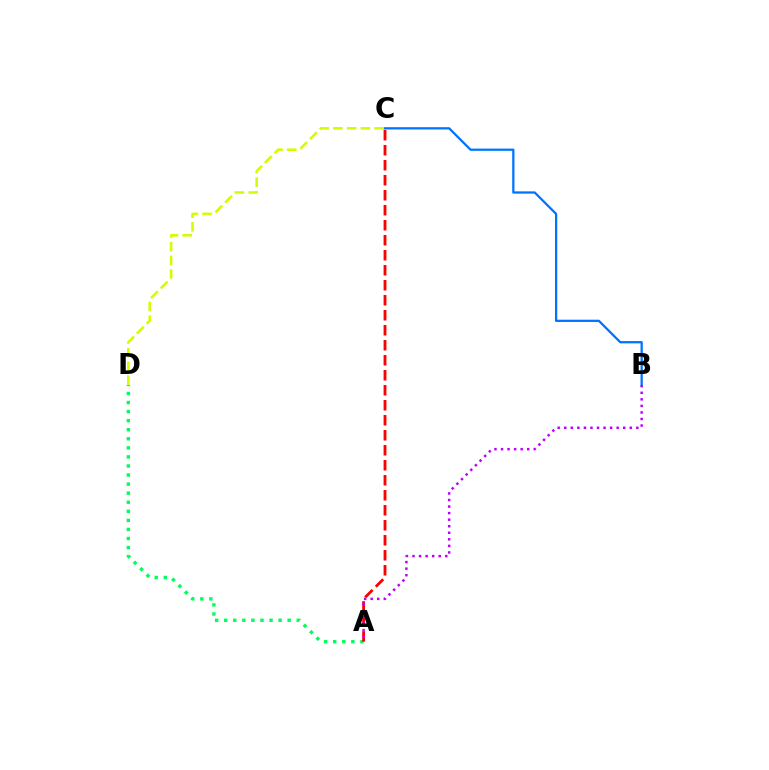{('C', 'D'): [{'color': '#d1ff00', 'line_style': 'dashed', 'thickness': 1.87}], ('A', 'D'): [{'color': '#00ff5c', 'line_style': 'dotted', 'thickness': 2.46}], ('A', 'C'): [{'color': '#ff0000', 'line_style': 'dashed', 'thickness': 2.04}], ('B', 'C'): [{'color': '#0074ff', 'line_style': 'solid', 'thickness': 1.63}], ('A', 'B'): [{'color': '#b900ff', 'line_style': 'dotted', 'thickness': 1.78}]}